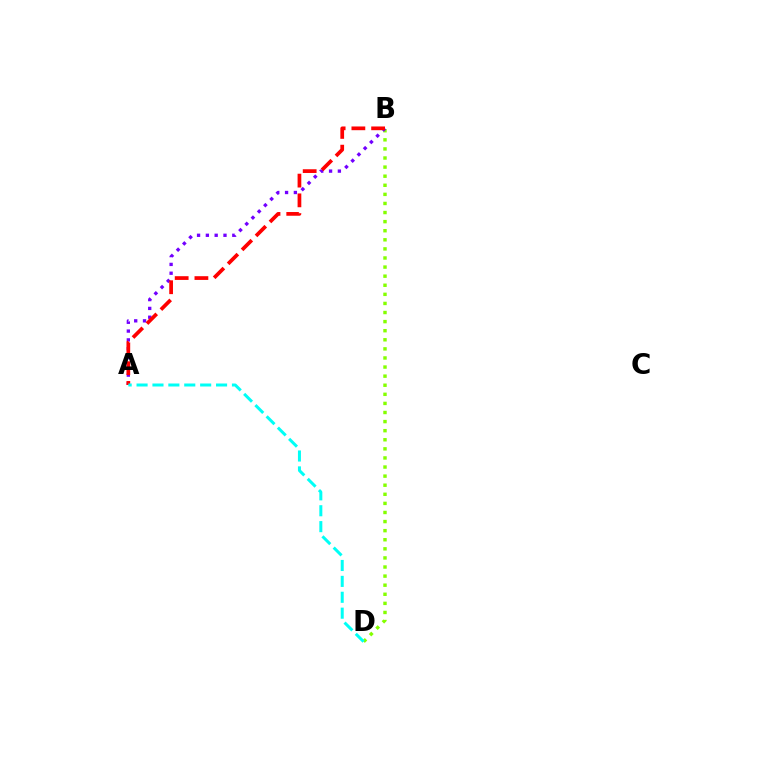{('B', 'D'): [{'color': '#84ff00', 'line_style': 'dotted', 'thickness': 2.47}], ('A', 'B'): [{'color': '#7200ff', 'line_style': 'dotted', 'thickness': 2.39}, {'color': '#ff0000', 'line_style': 'dashed', 'thickness': 2.68}], ('A', 'D'): [{'color': '#00fff6', 'line_style': 'dashed', 'thickness': 2.16}]}